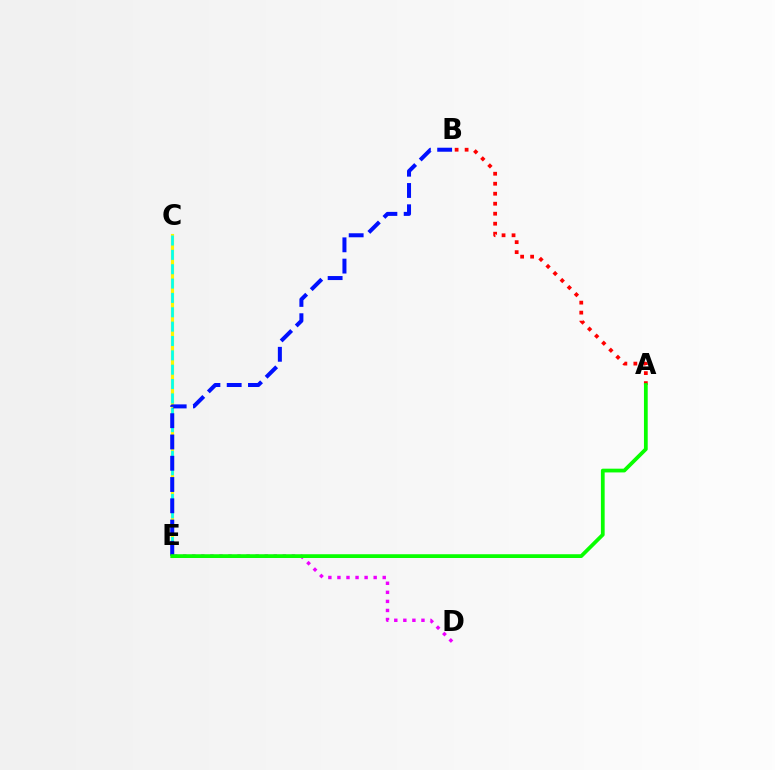{('C', 'E'): [{'color': '#fcf500', 'line_style': 'solid', 'thickness': 2.28}, {'color': '#00fff6', 'line_style': 'dashed', 'thickness': 1.95}], ('A', 'B'): [{'color': '#ff0000', 'line_style': 'dotted', 'thickness': 2.72}], ('B', 'E'): [{'color': '#0010ff', 'line_style': 'dashed', 'thickness': 2.89}], ('D', 'E'): [{'color': '#ee00ff', 'line_style': 'dotted', 'thickness': 2.46}], ('A', 'E'): [{'color': '#08ff00', 'line_style': 'solid', 'thickness': 2.71}]}